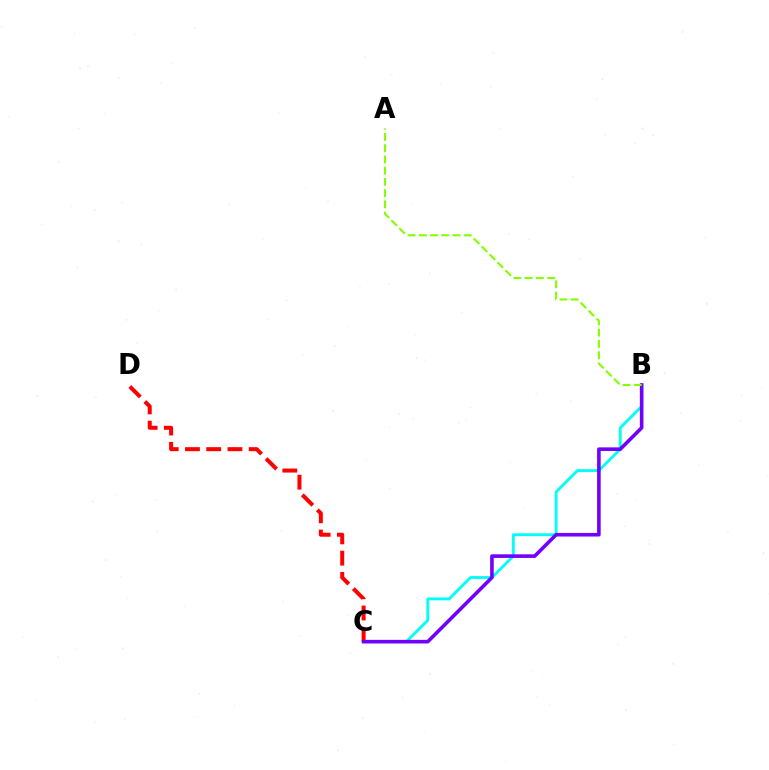{('C', 'D'): [{'color': '#ff0000', 'line_style': 'dashed', 'thickness': 2.89}], ('B', 'C'): [{'color': '#00fff6', 'line_style': 'solid', 'thickness': 2.04}, {'color': '#7200ff', 'line_style': 'solid', 'thickness': 2.6}], ('A', 'B'): [{'color': '#84ff00', 'line_style': 'dashed', 'thickness': 1.53}]}